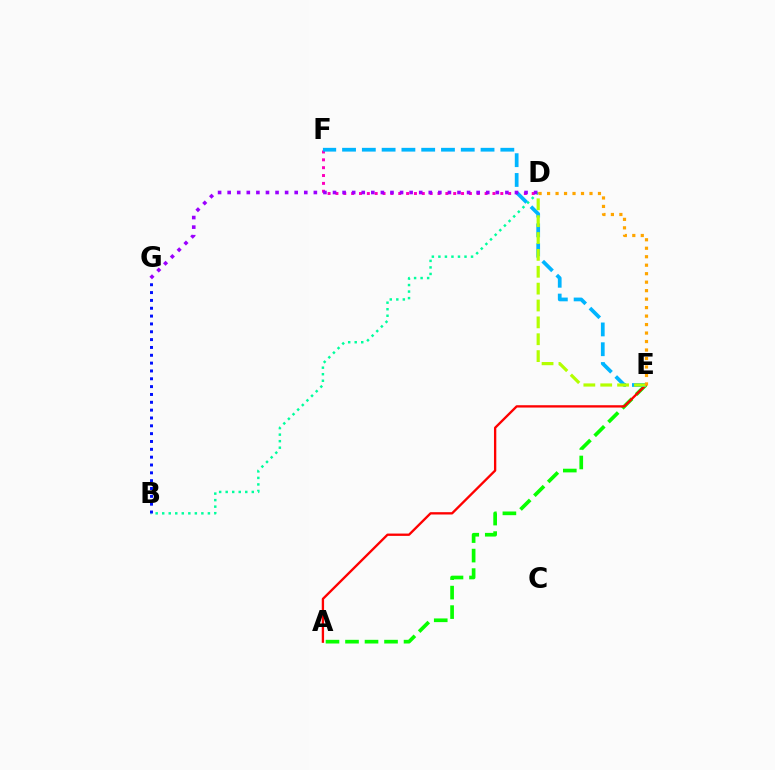{('A', 'E'): [{'color': '#08ff00', 'line_style': 'dashed', 'thickness': 2.65}, {'color': '#ff0000', 'line_style': 'solid', 'thickness': 1.68}], ('D', 'F'): [{'color': '#ff00bd', 'line_style': 'dotted', 'thickness': 2.13}], ('B', 'D'): [{'color': '#00ff9d', 'line_style': 'dotted', 'thickness': 1.77}], ('E', 'F'): [{'color': '#00b5ff', 'line_style': 'dashed', 'thickness': 2.69}], ('D', 'E'): [{'color': '#b3ff00', 'line_style': 'dashed', 'thickness': 2.29}, {'color': '#ffa500', 'line_style': 'dotted', 'thickness': 2.3}], ('D', 'G'): [{'color': '#9b00ff', 'line_style': 'dotted', 'thickness': 2.6}], ('B', 'G'): [{'color': '#0010ff', 'line_style': 'dotted', 'thickness': 2.13}]}